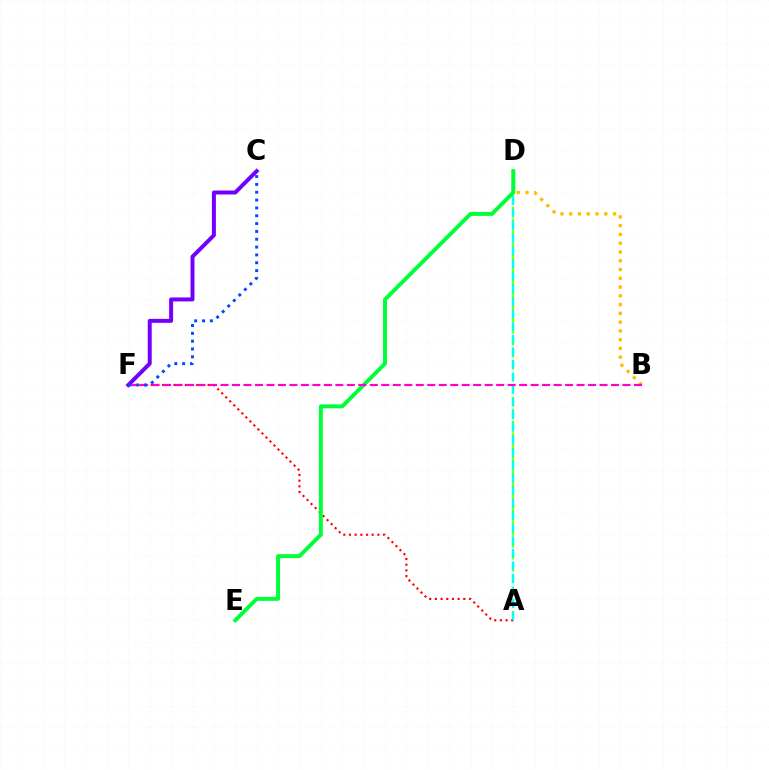{('A', 'D'): [{'color': '#84ff00', 'line_style': 'dashed', 'thickness': 1.61}, {'color': '#00fff6', 'line_style': 'dashed', 'thickness': 1.71}], ('A', 'F'): [{'color': '#ff0000', 'line_style': 'dotted', 'thickness': 1.54}], ('C', 'F'): [{'color': '#7200ff', 'line_style': 'solid', 'thickness': 2.87}, {'color': '#004bff', 'line_style': 'dotted', 'thickness': 2.13}], ('B', 'D'): [{'color': '#ffbd00', 'line_style': 'dotted', 'thickness': 2.38}], ('D', 'E'): [{'color': '#00ff39', 'line_style': 'solid', 'thickness': 2.83}], ('B', 'F'): [{'color': '#ff00cf', 'line_style': 'dashed', 'thickness': 1.56}]}